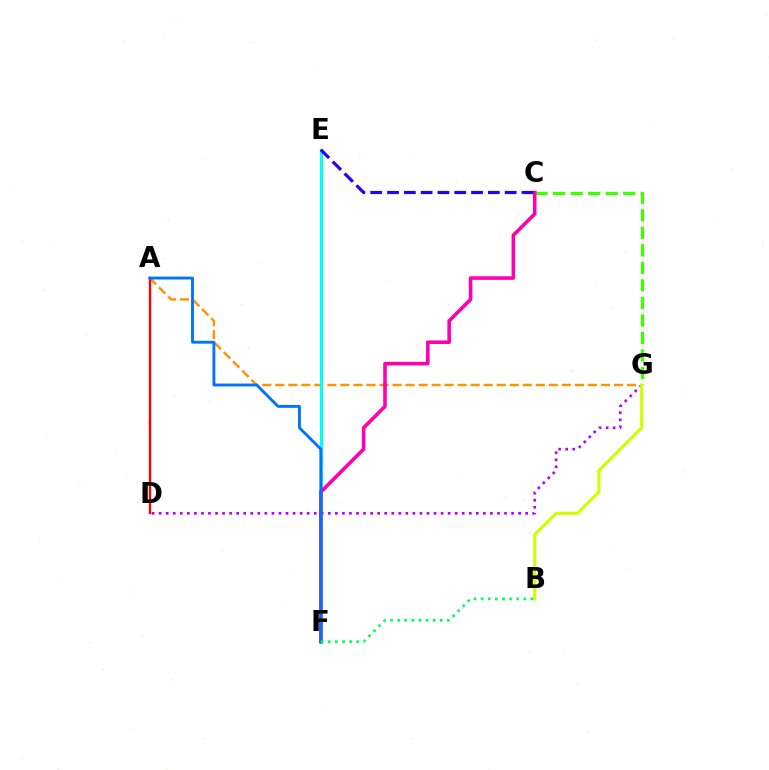{('C', 'G'): [{'color': '#3dff00', 'line_style': 'dashed', 'thickness': 2.38}], ('A', 'G'): [{'color': '#ff9400', 'line_style': 'dashed', 'thickness': 1.77}], ('E', 'F'): [{'color': '#00fff6', 'line_style': 'solid', 'thickness': 2.22}], ('D', 'G'): [{'color': '#b900ff', 'line_style': 'dotted', 'thickness': 1.92}], ('C', 'F'): [{'color': '#ff00ac', 'line_style': 'solid', 'thickness': 2.57}], ('B', 'G'): [{'color': '#d1ff00', 'line_style': 'solid', 'thickness': 2.24}], ('A', 'D'): [{'color': '#ff0000', 'line_style': 'solid', 'thickness': 1.7}], ('A', 'F'): [{'color': '#0074ff', 'line_style': 'solid', 'thickness': 2.08}], ('B', 'F'): [{'color': '#00ff5c', 'line_style': 'dotted', 'thickness': 1.93}], ('C', 'E'): [{'color': '#2500ff', 'line_style': 'dashed', 'thickness': 2.28}]}